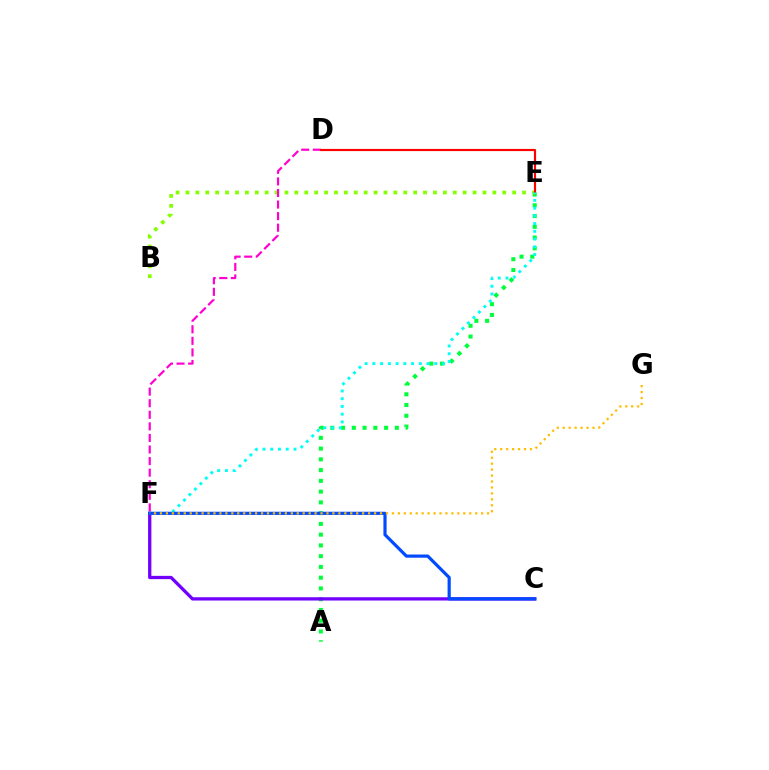{('A', 'E'): [{'color': '#00ff39', 'line_style': 'dotted', 'thickness': 2.92}], ('B', 'E'): [{'color': '#84ff00', 'line_style': 'dotted', 'thickness': 2.69}], ('C', 'F'): [{'color': '#7200ff', 'line_style': 'solid', 'thickness': 2.36}, {'color': '#004bff', 'line_style': 'solid', 'thickness': 2.29}], ('D', 'F'): [{'color': '#ff00cf', 'line_style': 'dashed', 'thickness': 1.57}], ('D', 'E'): [{'color': '#ff0000', 'line_style': 'solid', 'thickness': 1.56}], ('E', 'F'): [{'color': '#00fff6', 'line_style': 'dotted', 'thickness': 2.1}], ('F', 'G'): [{'color': '#ffbd00', 'line_style': 'dotted', 'thickness': 1.62}]}